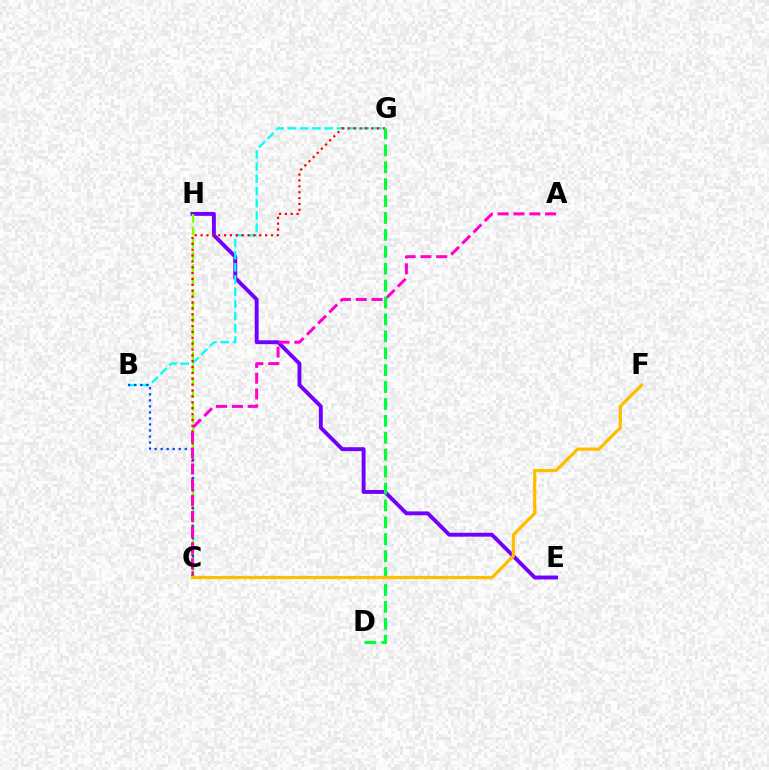{('E', 'H'): [{'color': '#7200ff', 'line_style': 'solid', 'thickness': 2.8}], ('C', 'H'): [{'color': '#84ff00', 'line_style': 'dashed', 'thickness': 1.7}], ('B', 'G'): [{'color': '#00fff6', 'line_style': 'dashed', 'thickness': 1.66}], ('C', 'G'): [{'color': '#ff0000', 'line_style': 'dotted', 'thickness': 1.6}], ('B', 'C'): [{'color': '#004bff', 'line_style': 'dotted', 'thickness': 1.64}], ('A', 'C'): [{'color': '#ff00cf', 'line_style': 'dashed', 'thickness': 2.15}], ('D', 'G'): [{'color': '#00ff39', 'line_style': 'dashed', 'thickness': 2.3}], ('C', 'F'): [{'color': '#ffbd00', 'line_style': 'solid', 'thickness': 2.31}]}